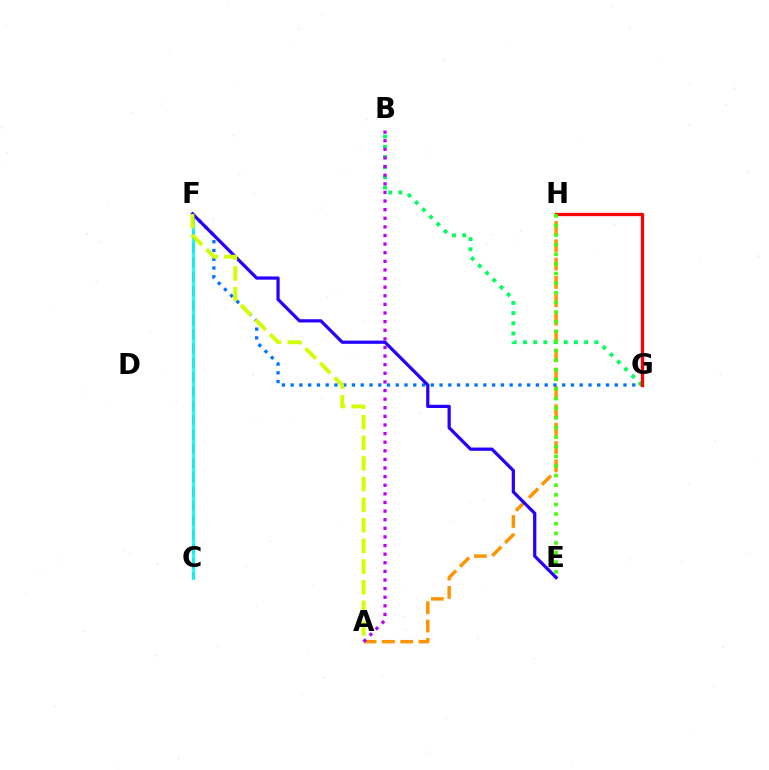{('C', 'F'): [{'color': '#ff00ac', 'line_style': 'dashed', 'thickness': 1.95}, {'color': '#00fff6', 'line_style': 'solid', 'thickness': 1.95}], ('A', 'H'): [{'color': '#ff9400', 'line_style': 'dashed', 'thickness': 2.49}], ('B', 'G'): [{'color': '#00ff5c', 'line_style': 'dotted', 'thickness': 2.77}], ('F', 'G'): [{'color': '#0074ff', 'line_style': 'dotted', 'thickness': 2.38}], ('G', 'H'): [{'color': '#ff0000', 'line_style': 'solid', 'thickness': 2.37}], ('A', 'B'): [{'color': '#b900ff', 'line_style': 'dotted', 'thickness': 2.34}], ('E', 'F'): [{'color': '#2500ff', 'line_style': 'solid', 'thickness': 2.32}], ('E', 'H'): [{'color': '#3dff00', 'line_style': 'dotted', 'thickness': 2.61}], ('A', 'F'): [{'color': '#d1ff00', 'line_style': 'dashed', 'thickness': 2.8}]}